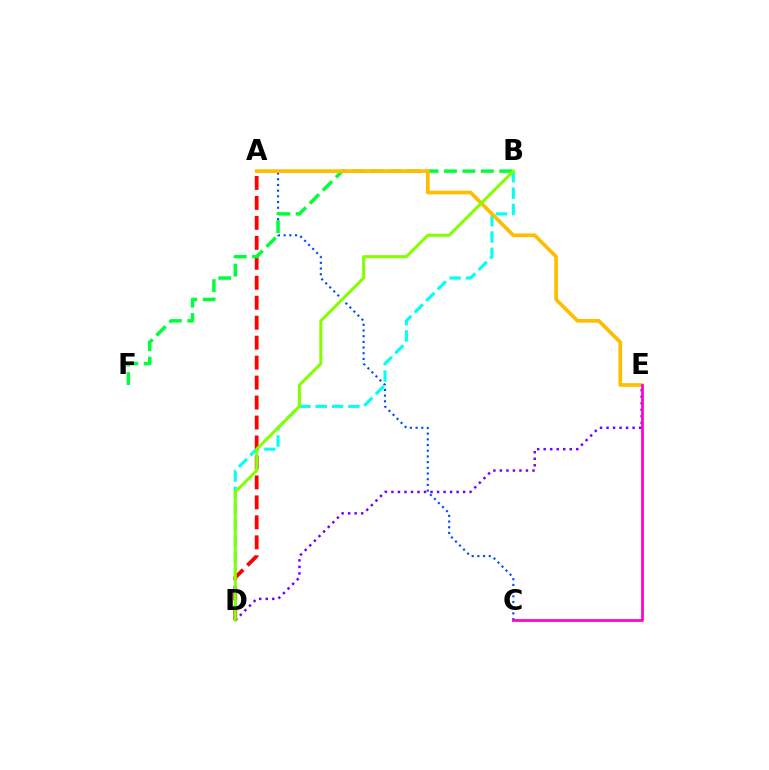{('B', 'D'): [{'color': '#00fff6', 'line_style': 'dashed', 'thickness': 2.22}, {'color': '#84ff00', 'line_style': 'solid', 'thickness': 2.17}], ('A', 'D'): [{'color': '#ff0000', 'line_style': 'dashed', 'thickness': 2.71}], ('A', 'C'): [{'color': '#004bff', 'line_style': 'dotted', 'thickness': 1.55}], ('B', 'F'): [{'color': '#00ff39', 'line_style': 'dashed', 'thickness': 2.51}], ('A', 'E'): [{'color': '#ffbd00', 'line_style': 'solid', 'thickness': 2.66}], ('D', 'E'): [{'color': '#7200ff', 'line_style': 'dotted', 'thickness': 1.77}], ('C', 'E'): [{'color': '#ff00cf', 'line_style': 'solid', 'thickness': 1.97}]}